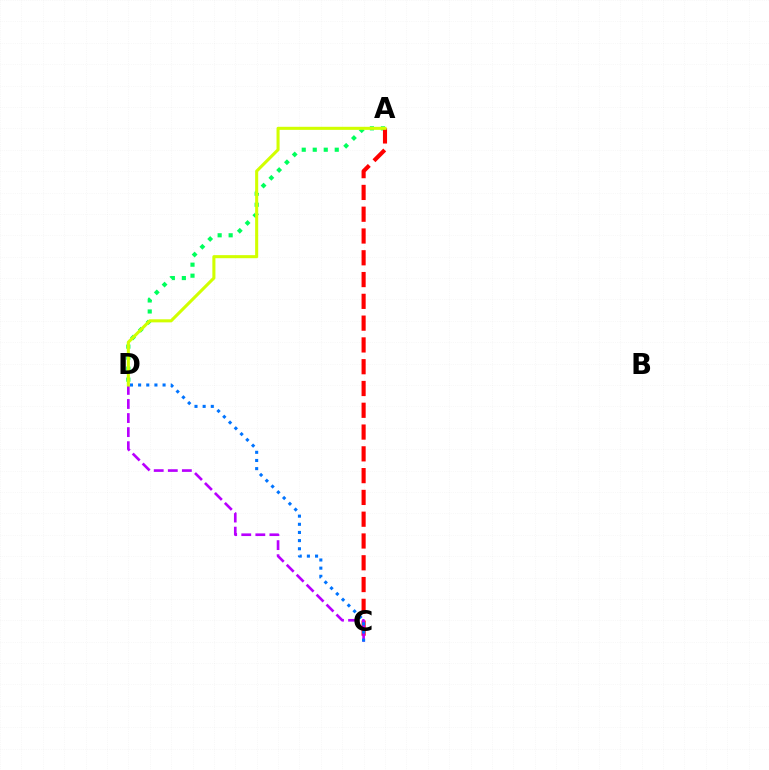{('A', 'D'): [{'color': '#00ff5c', 'line_style': 'dotted', 'thickness': 2.99}, {'color': '#d1ff00', 'line_style': 'solid', 'thickness': 2.21}], ('A', 'C'): [{'color': '#ff0000', 'line_style': 'dashed', 'thickness': 2.96}], ('C', 'D'): [{'color': '#b900ff', 'line_style': 'dashed', 'thickness': 1.91}, {'color': '#0074ff', 'line_style': 'dotted', 'thickness': 2.22}]}